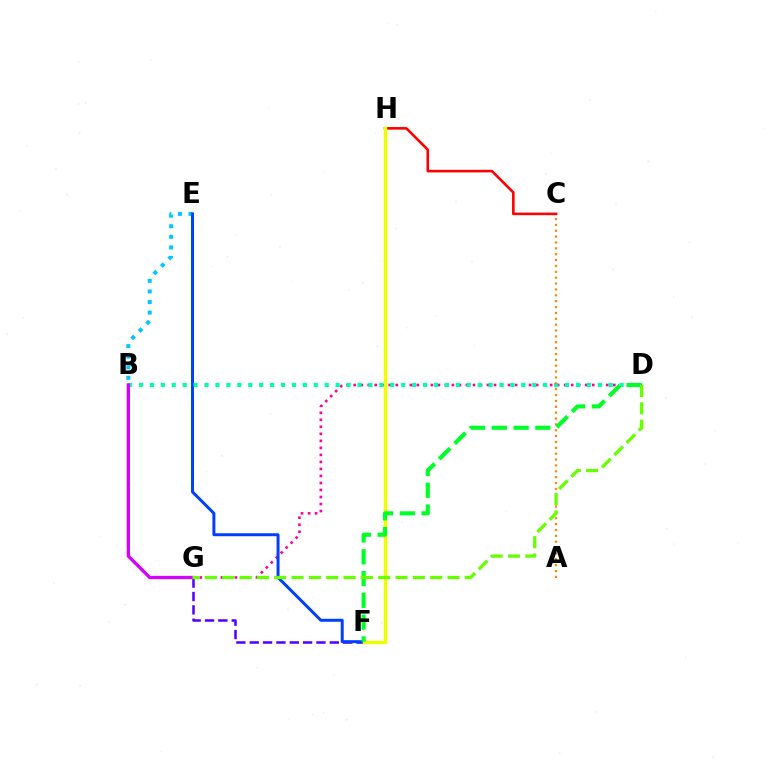{('D', 'G'): [{'color': '#ff00a0', 'line_style': 'dotted', 'thickness': 1.91}, {'color': '#66ff00', 'line_style': 'dashed', 'thickness': 2.35}], ('F', 'G'): [{'color': '#4f00ff', 'line_style': 'dashed', 'thickness': 1.81}], ('B', 'E'): [{'color': '#00c7ff', 'line_style': 'dotted', 'thickness': 2.87}], ('E', 'F'): [{'color': '#003fff', 'line_style': 'solid', 'thickness': 2.14}], ('B', 'D'): [{'color': '#00ffaf', 'line_style': 'dotted', 'thickness': 2.97}], ('B', 'G'): [{'color': '#d600ff', 'line_style': 'solid', 'thickness': 2.37}], ('A', 'C'): [{'color': '#ff8800', 'line_style': 'dotted', 'thickness': 1.59}], ('C', 'H'): [{'color': '#ff0000', 'line_style': 'solid', 'thickness': 1.86}], ('F', 'H'): [{'color': '#eeff00', 'line_style': 'solid', 'thickness': 2.47}], ('D', 'F'): [{'color': '#00ff27', 'line_style': 'dashed', 'thickness': 2.96}]}